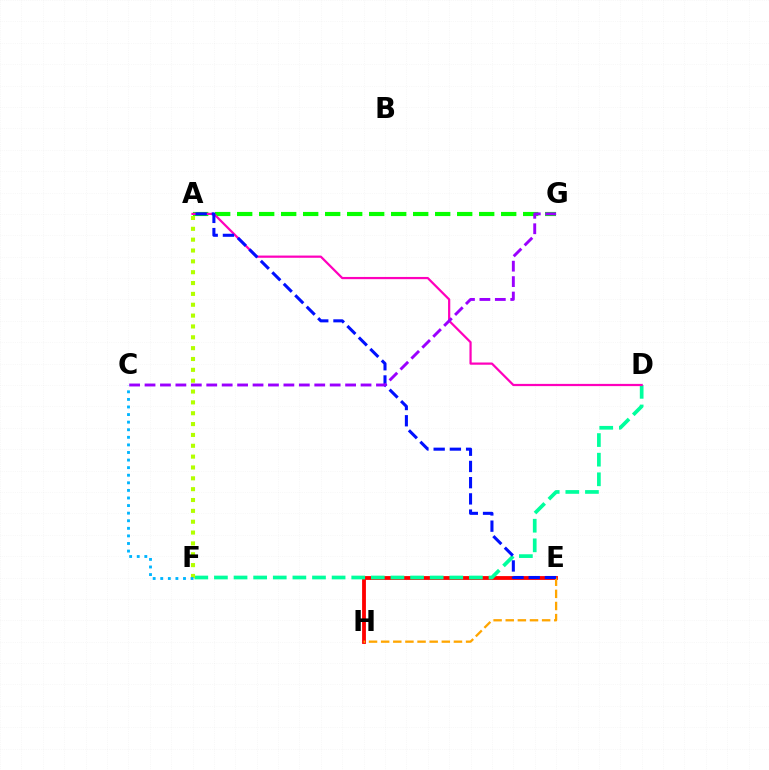{('E', 'H'): [{'color': '#ff0000', 'line_style': 'solid', 'thickness': 2.75}, {'color': '#ffa500', 'line_style': 'dashed', 'thickness': 1.65}], ('A', 'G'): [{'color': '#08ff00', 'line_style': 'dashed', 'thickness': 2.99}], ('D', 'F'): [{'color': '#00ff9d', 'line_style': 'dashed', 'thickness': 2.66}], ('A', 'F'): [{'color': '#b3ff00', 'line_style': 'dotted', 'thickness': 2.95}], ('A', 'D'): [{'color': '#ff00bd', 'line_style': 'solid', 'thickness': 1.6}], ('A', 'E'): [{'color': '#0010ff', 'line_style': 'dashed', 'thickness': 2.2}], ('C', 'G'): [{'color': '#9b00ff', 'line_style': 'dashed', 'thickness': 2.1}], ('C', 'F'): [{'color': '#00b5ff', 'line_style': 'dotted', 'thickness': 2.06}]}